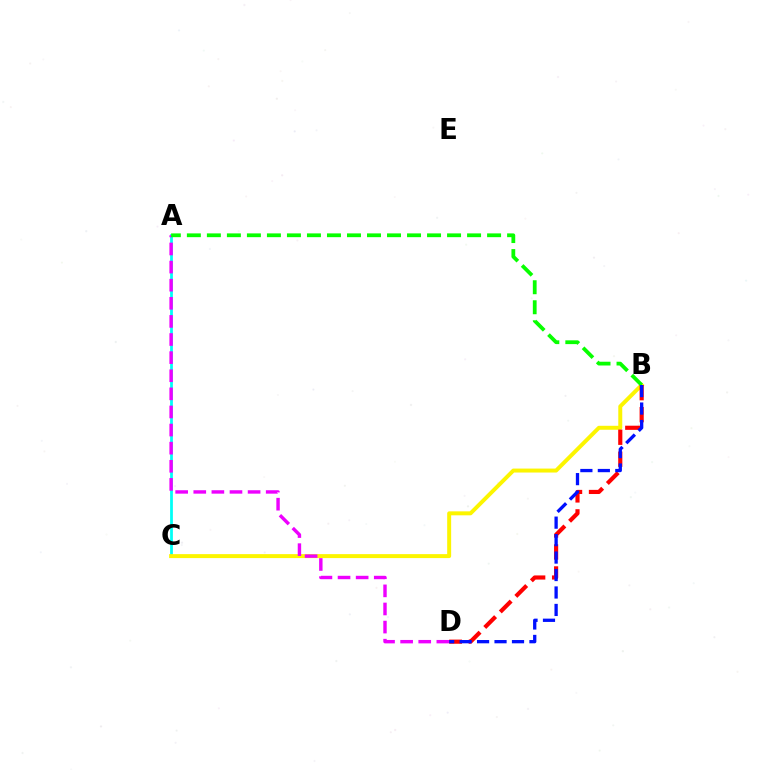{('A', 'C'): [{'color': '#00fff6', 'line_style': 'solid', 'thickness': 1.99}], ('B', 'C'): [{'color': '#fcf500', 'line_style': 'solid', 'thickness': 2.85}], ('B', 'D'): [{'color': '#ff0000', 'line_style': 'dashed', 'thickness': 2.99}, {'color': '#0010ff', 'line_style': 'dashed', 'thickness': 2.37}], ('A', 'D'): [{'color': '#ee00ff', 'line_style': 'dashed', 'thickness': 2.46}], ('A', 'B'): [{'color': '#08ff00', 'line_style': 'dashed', 'thickness': 2.72}]}